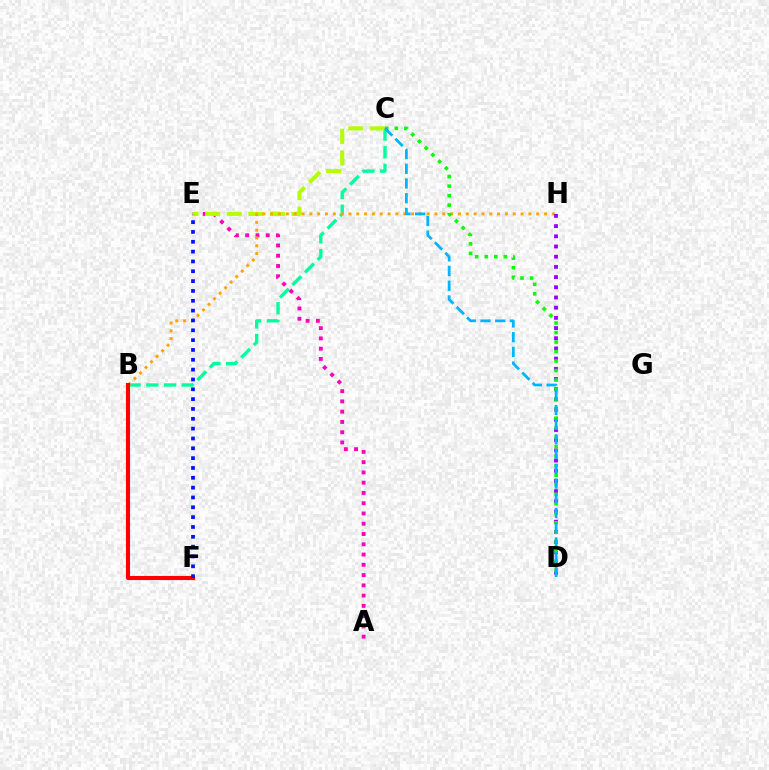{('B', 'C'): [{'color': '#00ff9d', 'line_style': 'dashed', 'thickness': 2.41}], ('A', 'E'): [{'color': '#ff00bd', 'line_style': 'dotted', 'thickness': 2.79}], ('C', 'E'): [{'color': '#b3ff00', 'line_style': 'dashed', 'thickness': 2.94}], ('B', 'H'): [{'color': '#ffa500', 'line_style': 'dotted', 'thickness': 2.13}], ('D', 'H'): [{'color': '#9b00ff', 'line_style': 'dotted', 'thickness': 2.77}], ('B', 'F'): [{'color': '#ff0000', 'line_style': 'solid', 'thickness': 2.95}], ('C', 'D'): [{'color': '#08ff00', 'line_style': 'dotted', 'thickness': 2.58}, {'color': '#00b5ff', 'line_style': 'dashed', 'thickness': 2.0}], ('E', 'F'): [{'color': '#0010ff', 'line_style': 'dotted', 'thickness': 2.67}]}